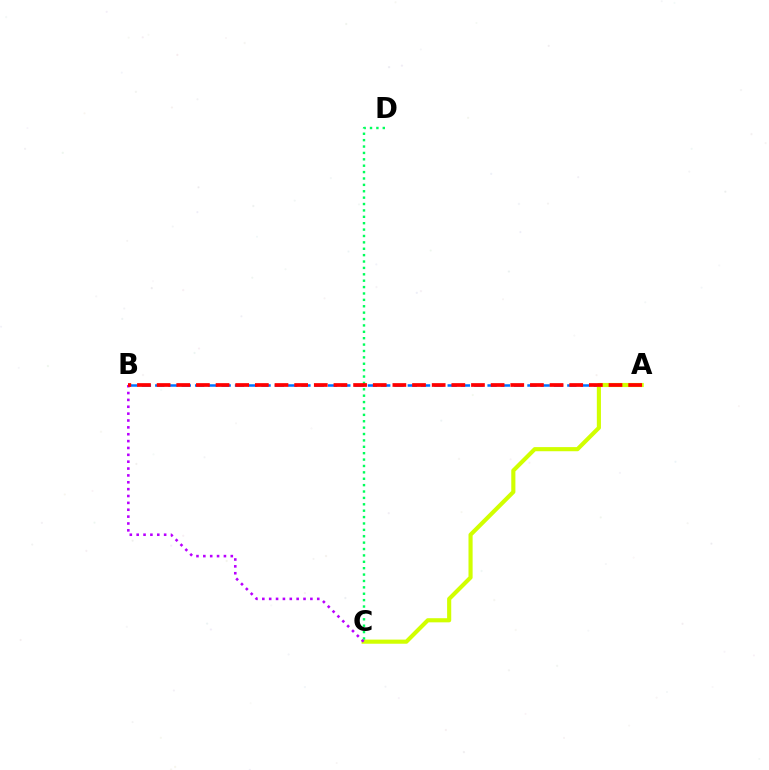{('A', 'B'): [{'color': '#0074ff', 'line_style': 'dashed', 'thickness': 1.81}, {'color': '#ff0000', 'line_style': 'dashed', 'thickness': 2.67}], ('A', 'C'): [{'color': '#d1ff00', 'line_style': 'solid', 'thickness': 2.97}], ('C', 'D'): [{'color': '#00ff5c', 'line_style': 'dotted', 'thickness': 1.74}], ('B', 'C'): [{'color': '#b900ff', 'line_style': 'dotted', 'thickness': 1.87}]}